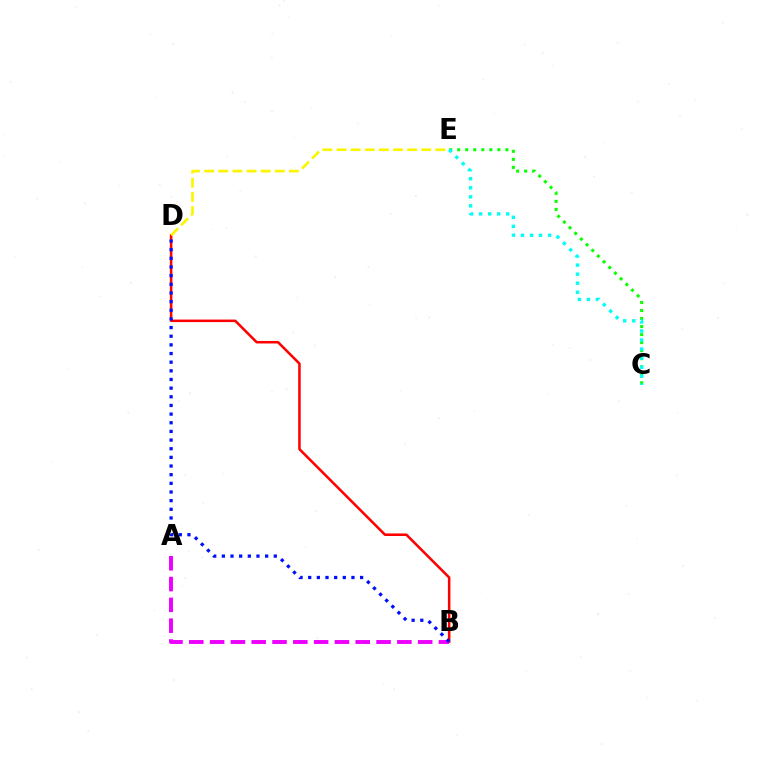{('B', 'D'): [{'color': '#ff0000', 'line_style': 'solid', 'thickness': 1.82}, {'color': '#0010ff', 'line_style': 'dotted', 'thickness': 2.35}], ('A', 'B'): [{'color': '#ee00ff', 'line_style': 'dashed', 'thickness': 2.83}], ('C', 'E'): [{'color': '#08ff00', 'line_style': 'dotted', 'thickness': 2.18}, {'color': '#00fff6', 'line_style': 'dotted', 'thickness': 2.46}], ('D', 'E'): [{'color': '#fcf500', 'line_style': 'dashed', 'thickness': 1.92}]}